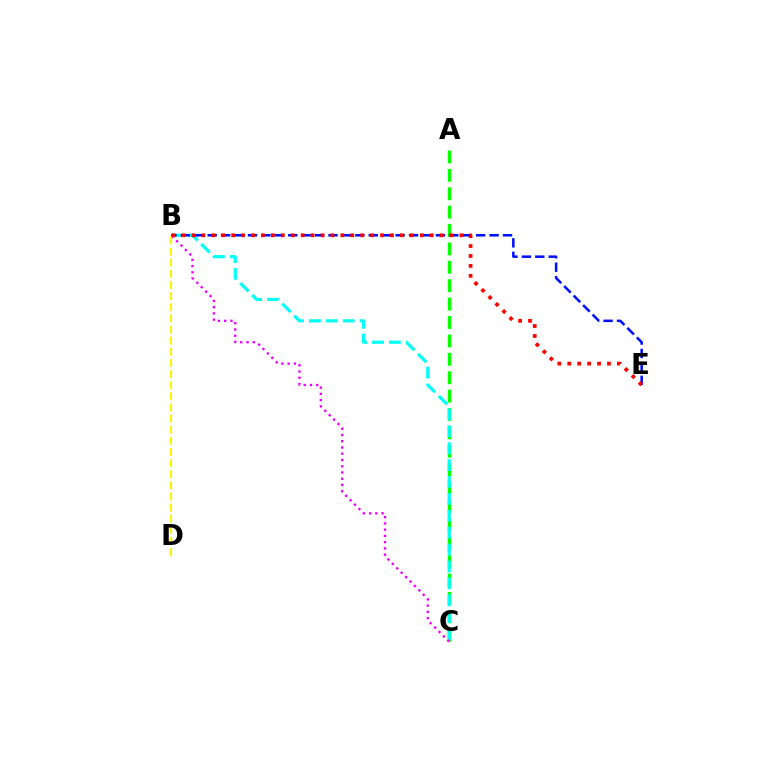{('A', 'C'): [{'color': '#08ff00', 'line_style': 'dashed', 'thickness': 2.5}], ('B', 'C'): [{'color': '#00fff6', 'line_style': 'dashed', 'thickness': 2.3}, {'color': '#ee00ff', 'line_style': 'dotted', 'thickness': 1.7}], ('B', 'E'): [{'color': '#0010ff', 'line_style': 'dashed', 'thickness': 1.82}, {'color': '#ff0000', 'line_style': 'dotted', 'thickness': 2.7}], ('B', 'D'): [{'color': '#fcf500', 'line_style': 'dashed', 'thickness': 1.51}]}